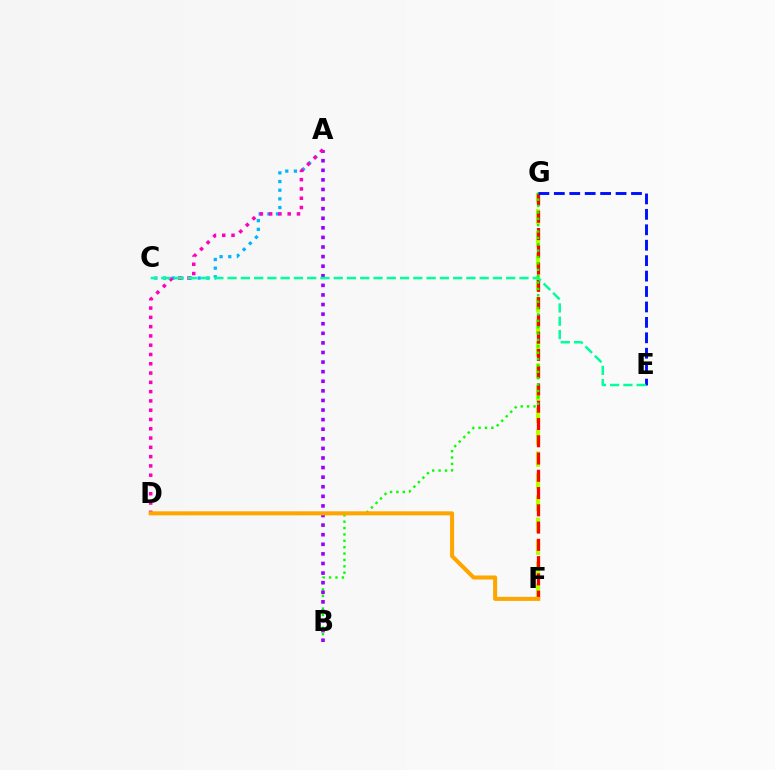{('A', 'C'): [{'color': '#00b5ff', 'line_style': 'dotted', 'thickness': 2.35}], ('F', 'G'): [{'color': '#b3ff00', 'line_style': 'dashed', 'thickness': 2.99}, {'color': '#ff0000', 'line_style': 'dashed', 'thickness': 2.35}], ('B', 'G'): [{'color': '#08ff00', 'line_style': 'dotted', 'thickness': 1.73}], ('A', 'B'): [{'color': '#9b00ff', 'line_style': 'dotted', 'thickness': 2.61}], ('A', 'D'): [{'color': '#ff00bd', 'line_style': 'dotted', 'thickness': 2.52}], ('D', 'F'): [{'color': '#ffa500', 'line_style': 'solid', 'thickness': 2.91}], ('E', 'G'): [{'color': '#0010ff', 'line_style': 'dashed', 'thickness': 2.1}], ('C', 'E'): [{'color': '#00ff9d', 'line_style': 'dashed', 'thickness': 1.8}]}